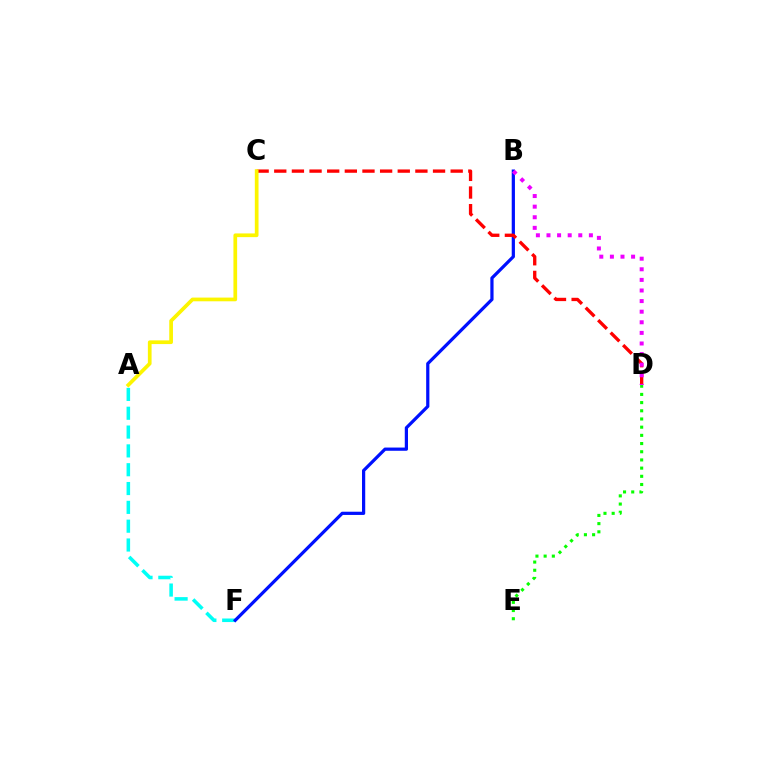{('A', 'F'): [{'color': '#00fff6', 'line_style': 'dashed', 'thickness': 2.56}], ('B', 'F'): [{'color': '#0010ff', 'line_style': 'solid', 'thickness': 2.32}], ('C', 'D'): [{'color': '#ff0000', 'line_style': 'dashed', 'thickness': 2.4}], ('A', 'C'): [{'color': '#fcf500', 'line_style': 'solid', 'thickness': 2.67}], ('B', 'D'): [{'color': '#ee00ff', 'line_style': 'dotted', 'thickness': 2.88}], ('D', 'E'): [{'color': '#08ff00', 'line_style': 'dotted', 'thickness': 2.23}]}